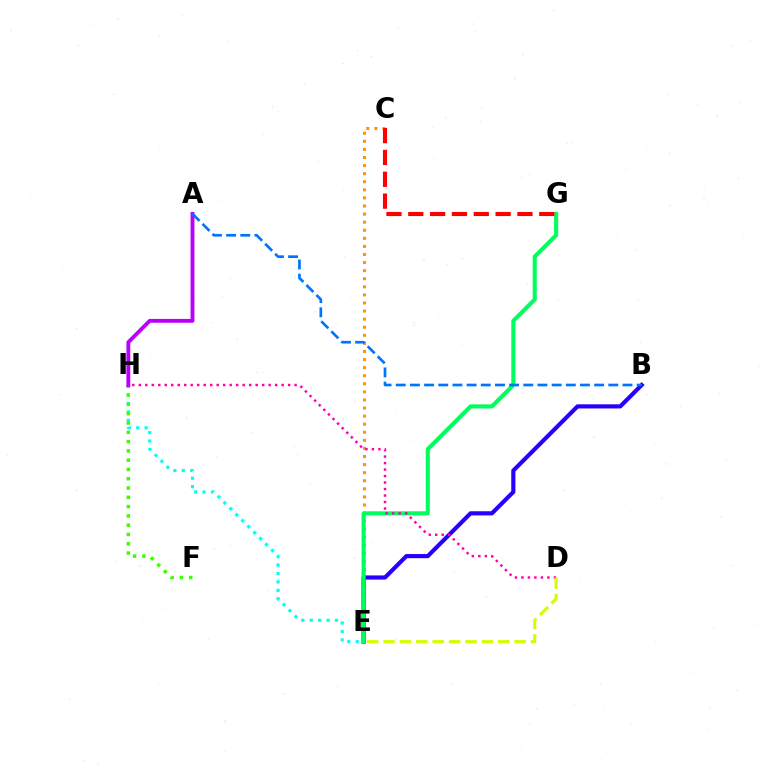{('E', 'H'): [{'color': '#00fff6', 'line_style': 'dotted', 'thickness': 2.29}], ('C', 'E'): [{'color': '#ff9400', 'line_style': 'dotted', 'thickness': 2.2}], ('B', 'E'): [{'color': '#2500ff', 'line_style': 'solid', 'thickness': 2.99}], ('F', 'H'): [{'color': '#3dff00', 'line_style': 'dotted', 'thickness': 2.52}], ('A', 'H'): [{'color': '#b900ff', 'line_style': 'solid', 'thickness': 2.78}], ('E', 'G'): [{'color': '#00ff5c', 'line_style': 'solid', 'thickness': 2.95}], ('A', 'B'): [{'color': '#0074ff', 'line_style': 'dashed', 'thickness': 1.93}], ('D', 'H'): [{'color': '#ff00ac', 'line_style': 'dotted', 'thickness': 1.76}], ('C', 'G'): [{'color': '#ff0000', 'line_style': 'dashed', 'thickness': 2.97}], ('D', 'E'): [{'color': '#d1ff00', 'line_style': 'dashed', 'thickness': 2.23}]}